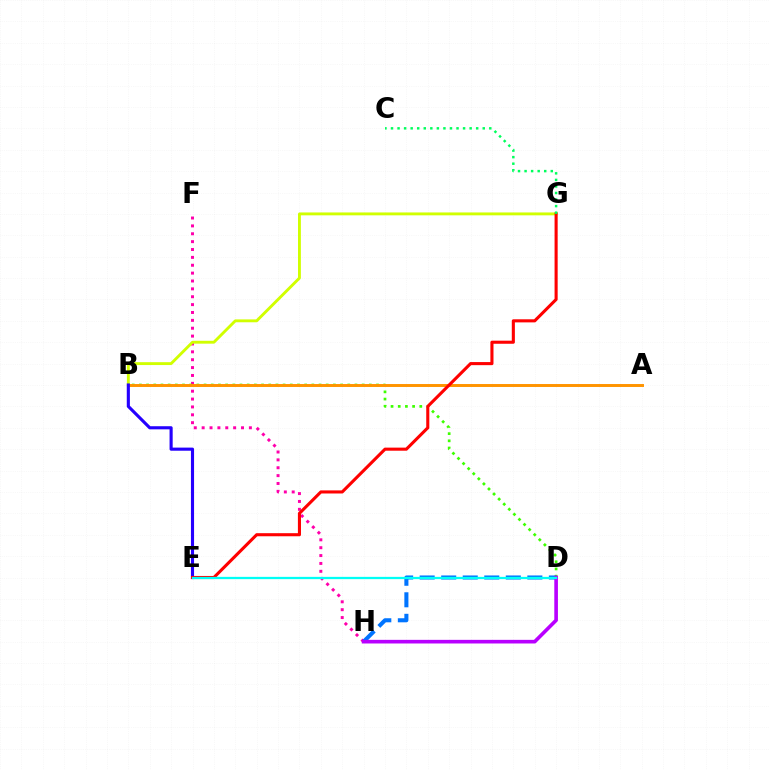{('F', 'H'): [{'color': '#ff00ac', 'line_style': 'dotted', 'thickness': 2.14}], ('B', 'G'): [{'color': '#d1ff00', 'line_style': 'solid', 'thickness': 2.07}], ('B', 'D'): [{'color': '#3dff00', 'line_style': 'dotted', 'thickness': 1.95}], ('A', 'B'): [{'color': '#ff9400', 'line_style': 'solid', 'thickness': 2.12}], ('D', 'H'): [{'color': '#0074ff', 'line_style': 'dashed', 'thickness': 2.93}, {'color': '#b900ff', 'line_style': 'solid', 'thickness': 2.61}], ('B', 'E'): [{'color': '#2500ff', 'line_style': 'solid', 'thickness': 2.25}], ('E', 'G'): [{'color': '#ff0000', 'line_style': 'solid', 'thickness': 2.22}], ('C', 'G'): [{'color': '#00ff5c', 'line_style': 'dotted', 'thickness': 1.78}], ('D', 'E'): [{'color': '#00fff6', 'line_style': 'solid', 'thickness': 1.64}]}